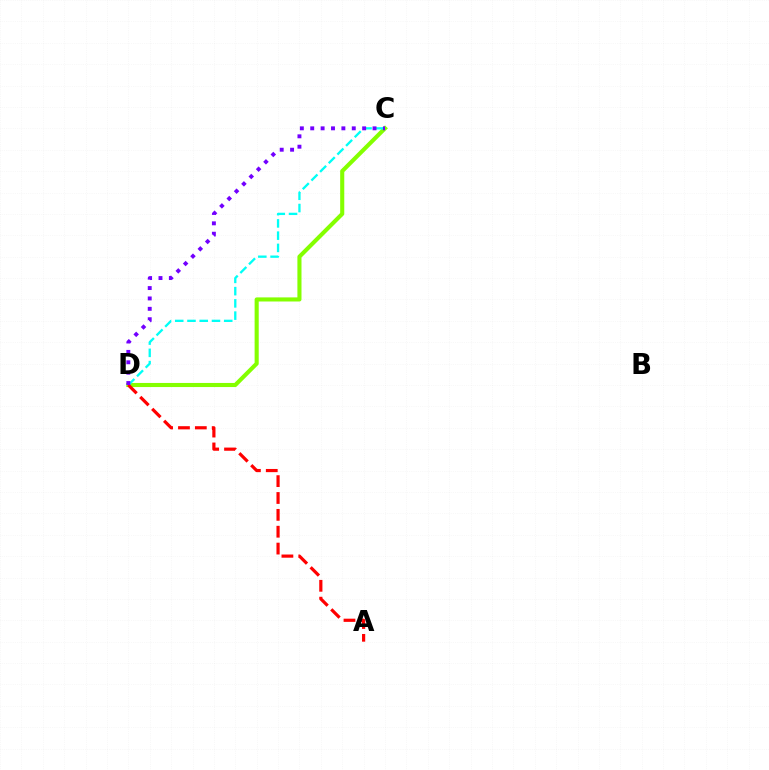{('C', 'D'): [{'color': '#84ff00', 'line_style': 'solid', 'thickness': 2.95}, {'color': '#00fff6', 'line_style': 'dashed', 'thickness': 1.66}, {'color': '#7200ff', 'line_style': 'dotted', 'thickness': 2.82}], ('A', 'D'): [{'color': '#ff0000', 'line_style': 'dashed', 'thickness': 2.29}]}